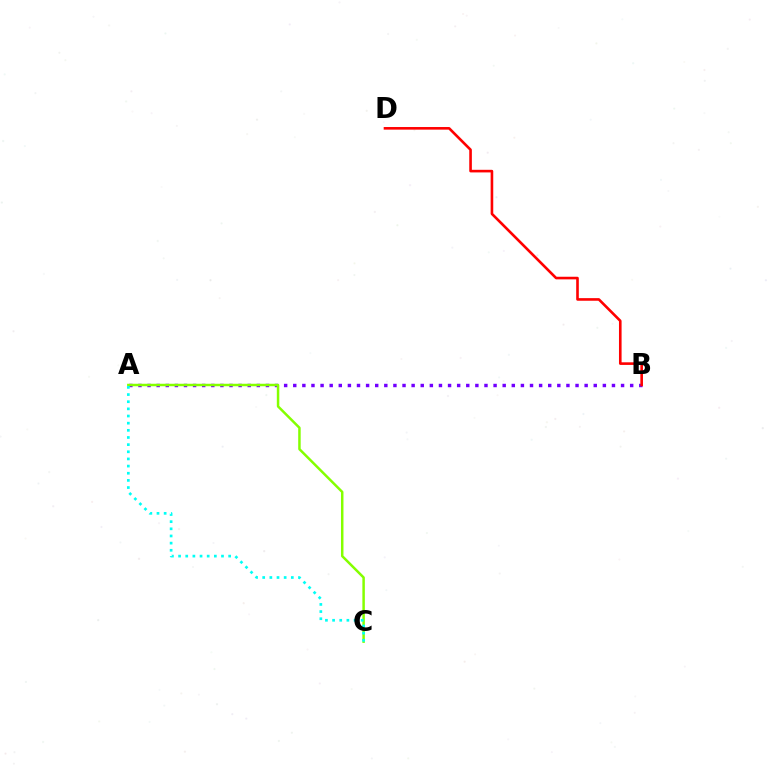{('A', 'B'): [{'color': '#7200ff', 'line_style': 'dotted', 'thickness': 2.47}], ('A', 'C'): [{'color': '#84ff00', 'line_style': 'solid', 'thickness': 1.79}, {'color': '#00fff6', 'line_style': 'dotted', 'thickness': 1.94}], ('B', 'D'): [{'color': '#ff0000', 'line_style': 'solid', 'thickness': 1.88}]}